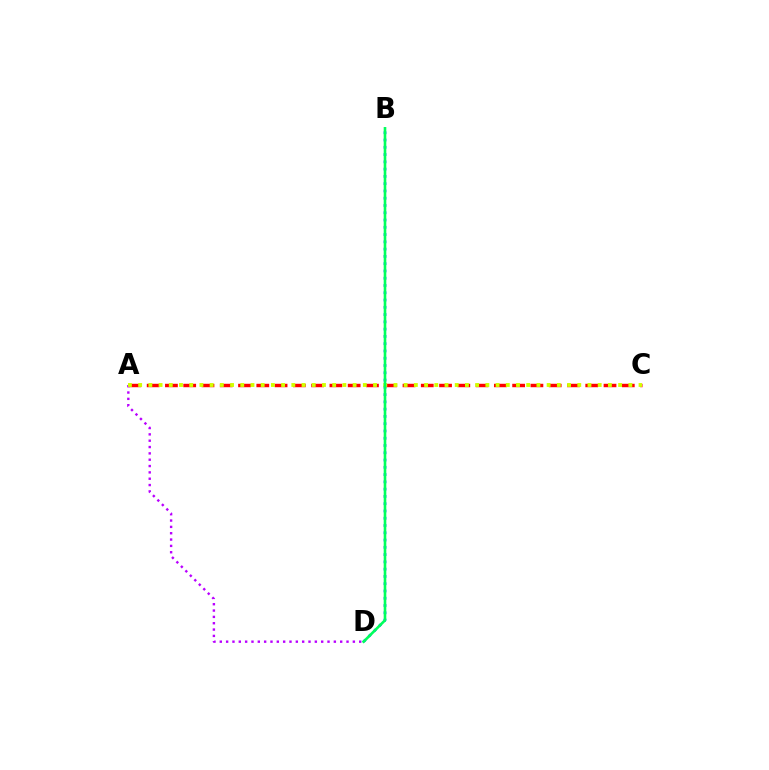{('A', 'D'): [{'color': '#b900ff', 'line_style': 'dotted', 'thickness': 1.72}], ('B', 'D'): [{'color': '#0074ff', 'line_style': 'dotted', 'thickness': 1.98}, {'color': '#00ff5c', 'line_style': 'solid', 'thickness': 1.89}], ('A', 'C'): [{'color': '#ff0000', 'line_style': 'dashed', 'thickness': 2.48}, {'color': '#d1ff00', 'line_style': 'dotted', 'thickness': 2.77}]}